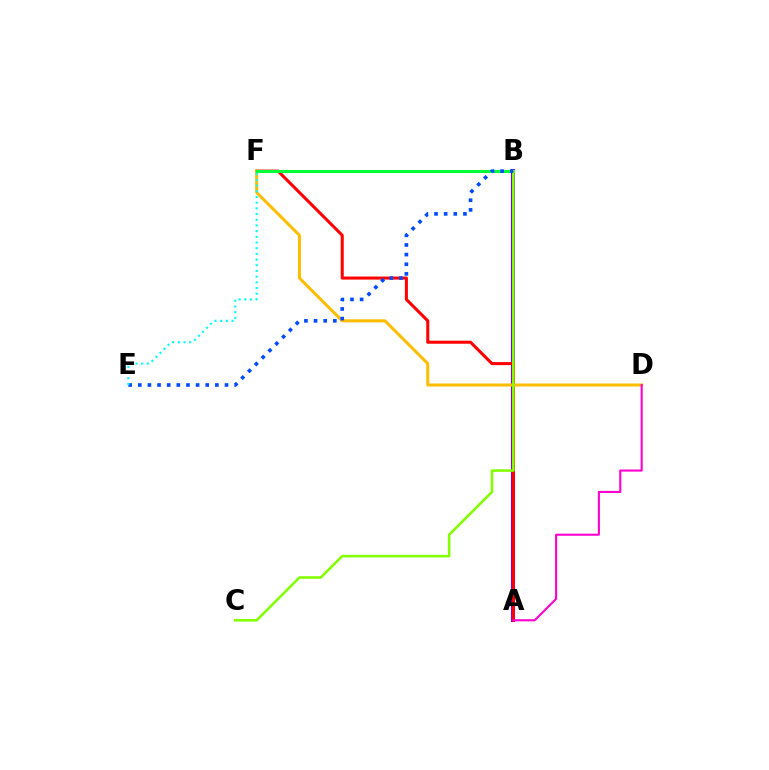{('A', 'B'): [{'color': '#7200ff', 'line_style': 'solid', 'thickness': 2.93}], ('A', 'F'): [{'color': '#ff0000', 'line_style': 'solid', 'thickness': 2.19}], ('D', 'F'): [{'color': '#ffbd00', 'line_style': 'solid', 'thickness': 2.16}], ('B', 'F'): [{'color': '#00ff39', 'line_style': 'solid', 'thickness': 2.2}], ('B', 'C'): [{'color': '#84ff00', 'line_style': 'solid', 'thickness': 1.87}], ('B', 'E'): [{'color': '#004bff', 'line_style': 'dotted', 'thickness': 2.62}], ('A', 'D'): [{'color': '#ff00cf', 'line_style': 'solid', 'thickness': 1.51}], ('E', 'F'): [{'color': '#00fff6', 'line_style': 'dotted', 'thickness': 1.55}]}